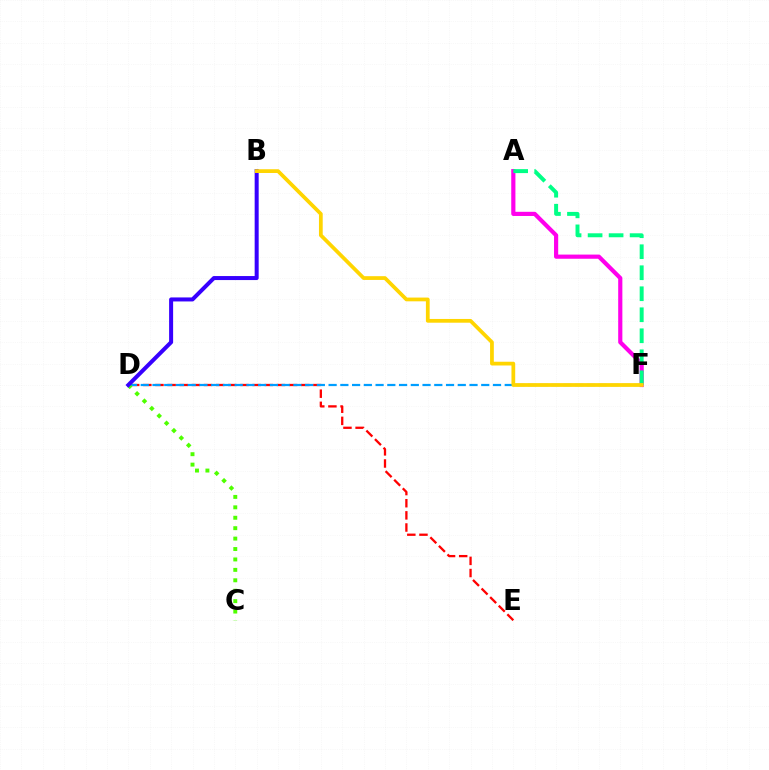{('D', 'E'): [{'color': '#ff0000', 'line_style': 'dashed', 'thickness': 1.65}], ('A', 'F'): [{'color': '#ff00ed', 'line_style': 'solid', 'thickness': 3.0}, {'color': '#00ff86', 'line_style': 'dashed', 'thickness': 2.85}], ('D', 'F'): [{'color': '#009eff', 'line_style': 'dashed', 'thickness': 1.6}], ('C', 'D'): [{'color': '#4fff00', 'line_style': 'dotted', 'thickness': 2.83}], ('B', 'D'): [{'color': '#3700ff', 'line_style': 'solid', 'thickness': 2.89}], ('B', 'F'): [{'color': '#ffd500', 'line_style': 'solid', 'thickness': 2.7}]}